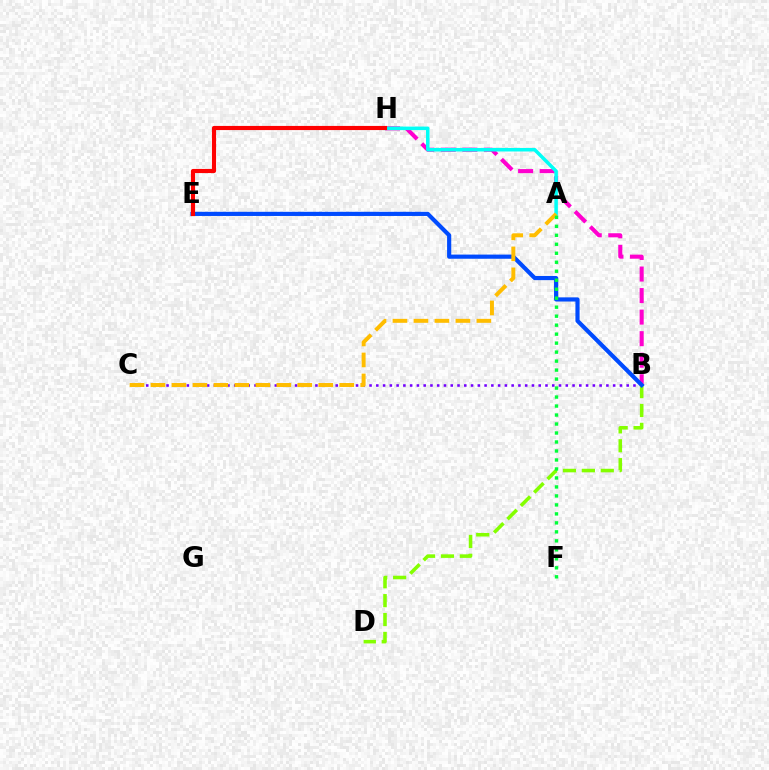{('B', 'C'): [{'color': '#7200ff', 'line_style': 'dotted', 'thickness': 1.84}], ('B', 'D'): [{'color': '#84ff00', 'line_style': 'dashed', 'thickness': 2.57}], ('B', 'H'): [{'color': '#ff00cf', 'line_style': 'dashed', 'thickness': 2.93}], ('A', 'H'): [{'color': '#00fff6', 'line_style': 'solid', 'thickness': 2.53}], ('B', 'E'): [{'color': '#004bff', 'line_style': 'solid', 'thickness': 3.0}], ('E', 'H'): [{'color': '#ff0000', 'line_style': 'solid', 'thickness': 2.97}], ('A', 'C'): [{'color': '#ffbd00', 'line_style': 'dashed', 'thickness': 2.85}], ('A', 'F'): [{'color': '#00ff39', 'line_style': 'dotted', 'thickness': 2.44}]}